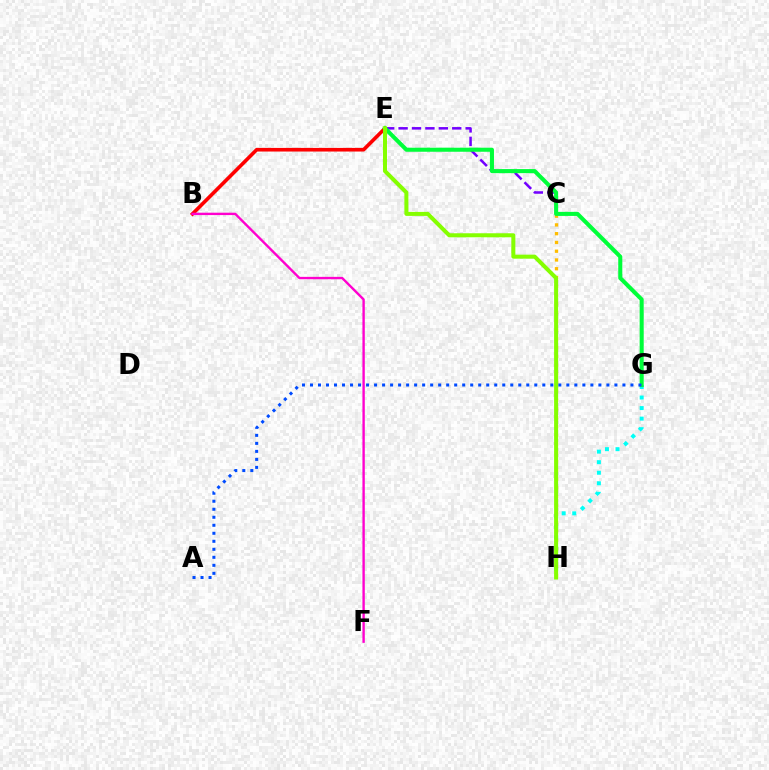{('C', 'H'): [{'color': '#ffbd00', 'line_style': 'dotted', 'thickness': 2.38}], ('G', 'H'): [{'color': '#00fff6', 'line_style': 'dotted', 'thickness': 2.86}], ('B', 'E'): [{'color': '#ff0000', 'line_style': 'solid', 'thickness': 2.61}], ('C', 'E'): [{'color': '#7200ff', 'line_style': 'dashed', 'thickness': 1.82}], ('E', 'G'): [{'color': '#00ff39', 'line_style': 'solid', 'thickness': 2.93}], ('A', 'G'): [{'color': '#004bff', 'line_style': 'dotted', 'thickness': 2.18}], ('B', 'F'): [{'color': '#ff00cf', 'line_style': 'solid', 'thickness': 1.71}], ('E', 'H'): [{'color': '#84ff00', 'line_style': 'solid', 'thickness': 2.9}]}